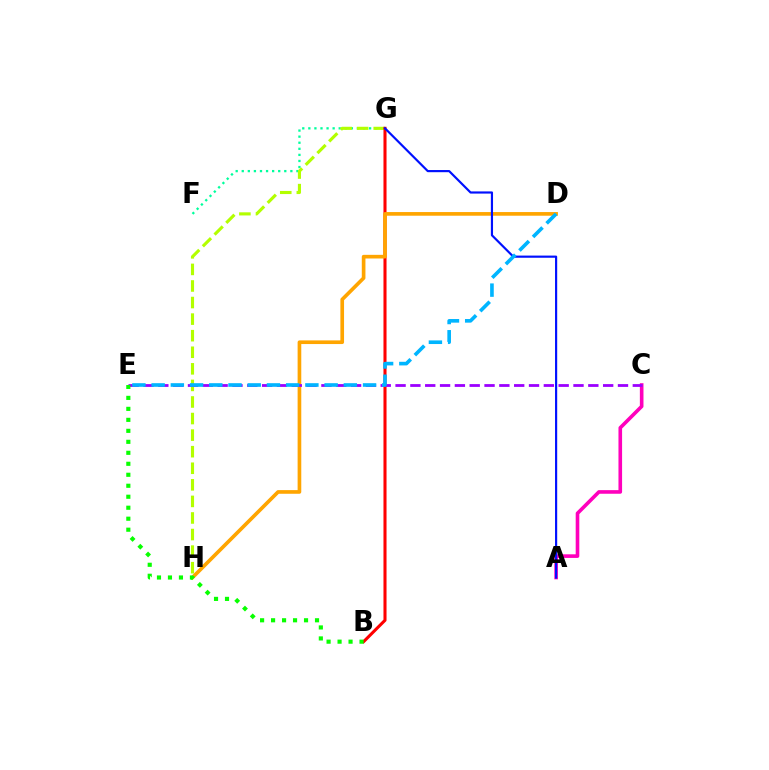{('F', 'G'): [{'color': '#00ff9d', 'line_style': 'dotted', 'thickness': 1.65}], ('A', 'C'): [{'color': '#ff00bd', 'line_style': 'solid', 'thickness': 2.61}], ('G', 'H'): [{'color': '#b3ff00', 'line_style': 'dashed', 'thickness': 2.25}], ('B', 'G'): [{'color': '#ff0000', 'line_style': 'solid', 'thickness': 2.21}], ('D', 'H'): [{'color': '#ffa500', 'line_style': 'solid', 'thickness': 2.64}], ('A', 'G'): [{'color': '#0010ff', 'line_style': 'solid', 'thickness': 1.56}], ('C', 'E'): [{'color': '#9b00ff', 'line_style': 'dashed', 'thickness': 2.01}], ('D', 'E'): [{'color': '#00b5ff', 'line_style': 'dashed', 'thickness': 2.61}], ('B', 'E'): [{'color': '#08ff00', 'line_style': 'dotted', 'thickness': 2.98}]}